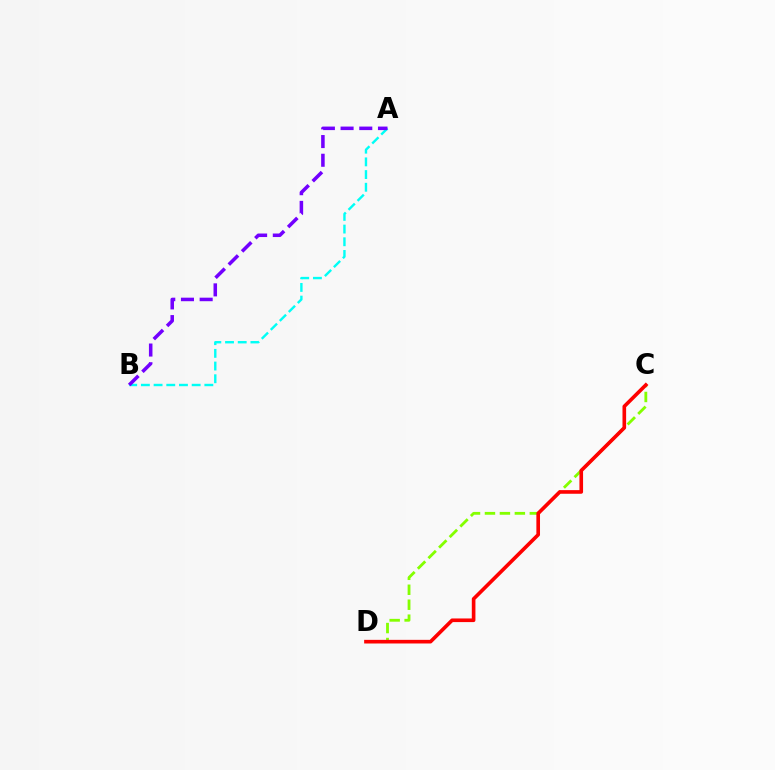{('C', 'D'): [{'color': '#84ff00', 'line_style': 'dashed', 'thickness': 2.03}, {'color': '#ff0000', 'line_style': 'solid', 'thickness': 2.61}], ('A', 'B'): [{'color': '#00fff6', 'line_style': 'dashed', 'thickness': 1.72}, {'color': '#7200ff', 'line_style': 'dashed', 'thickness': 2.54}]}